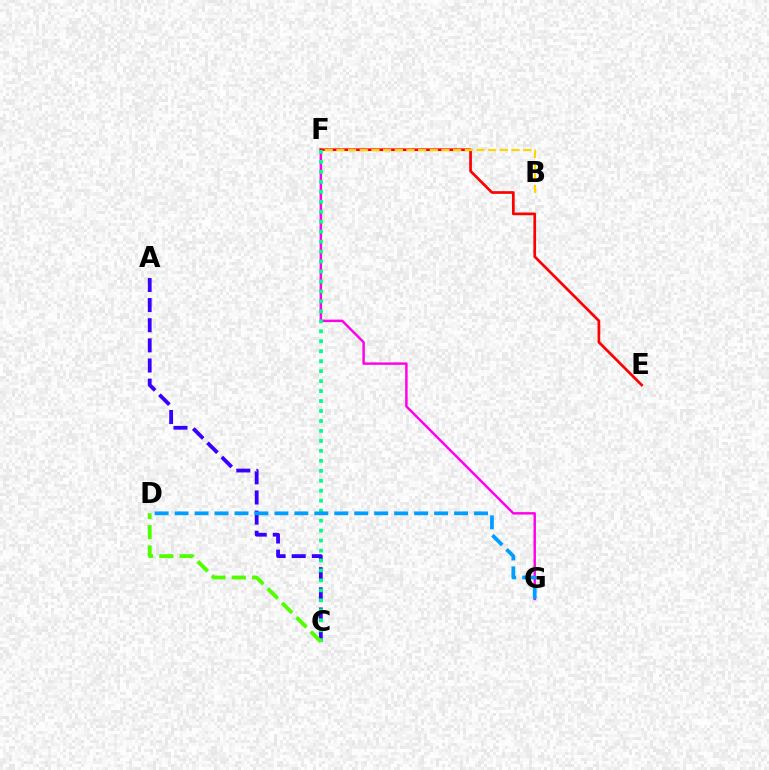{('A', 'C'): [{'color': '#3700ff', 'line_style': 'dashed', 'thickness': 2.74}], ('F', 'G'): [{'color': '#ff00ed', 'line_style': 'solid', 'thickness': 1.76}], ('E', 'F'): [{'color': '#ff0000', 'line_style': 'solid', 'thickness': 1.94}], ('C', 'F'): [{'color': '#00ff86', 'line_style': 'dotted', 'thickness': 2.71}], ('D', 'G'): [{'color': '#009eff', 'line_style': 'dashed', 'thickness': 2.71}], ('B', 'F'): [{'color': '#ffd500', 'line_style': 'dashed', 'thickness': 1.59}], ('C', 'D'): [{'color': '#4fff00', 'line_style': 'dashed', 'thickness': 2.76}]}